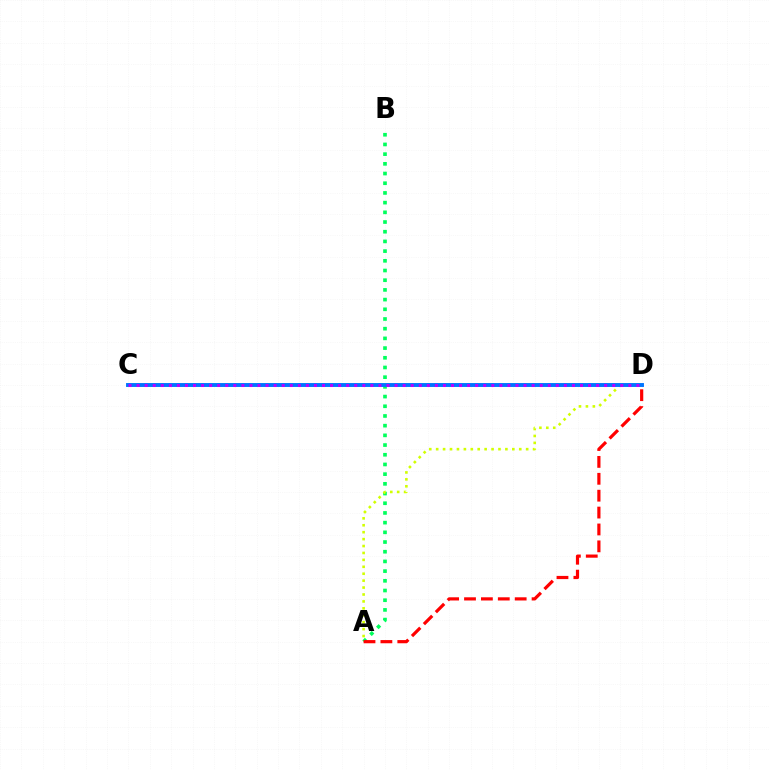{('A', 'B'): [{'color': '#00ff5c', 'line_style': 'dotted', 'thickness': 2.63}], ('A', 'D'): [{'color': '#d1ff00', 'line_style': 'dotted', 'thickness': 1.88}, {'color': '#ff0000', 'line_style': 'dashed', 'thickness': 2.29}], ('C', 'D'): [{'color': '#0074ff', 'line_style': 'solid', 'thickness': 2.81}, {'color': '#b900ff', 'line_style': 'dotted', 'thickness': 2.19}]}